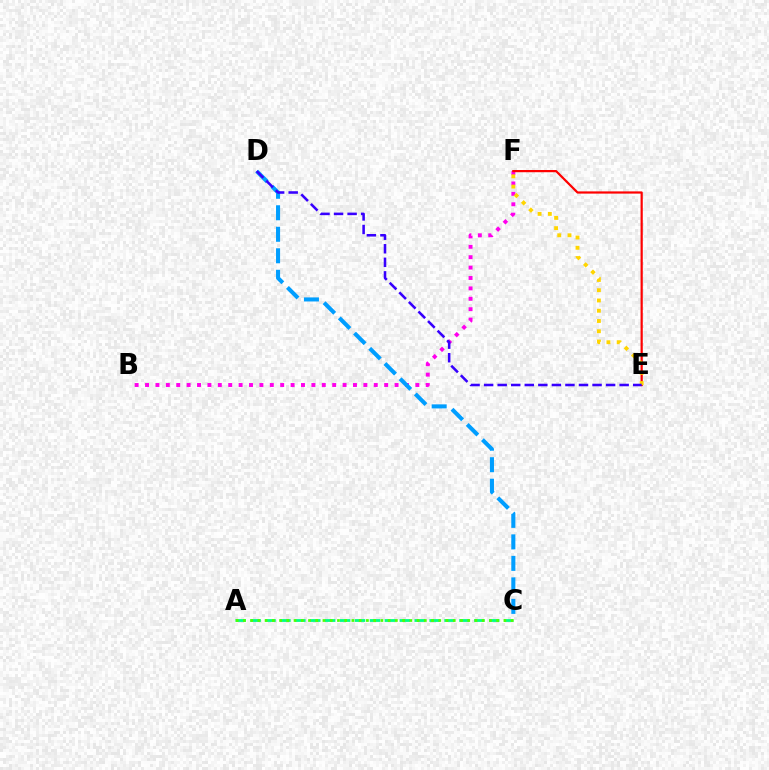{('B', 'F'): [{'color': '#ff00ed', 'line_style': 'dotted', 'thickness': 2.82}], ('E', 'F'): [{'color': '#ff0000', 'line_style': 'solid', 'thickness': 1.59}, {'color': '#ffd500', 'line_style': 'dotted', 'thickness': 2.79}], ('C', 'D'): [{'color': '#009eff', 'line_style': 'dashed', 'thickness': 2.92}], ('D', 'E'): [{'color': '#3700ff', 'line_style': 'dashed', 'thickness': 1.84}], ('A', 'C'): [{'color': '#00ff86', 'line_style': 'dashed', 'thickness': 2.03}, {'color': '#4fff00', 'line_style': 'dotted', 'thickness': 1.97}]}